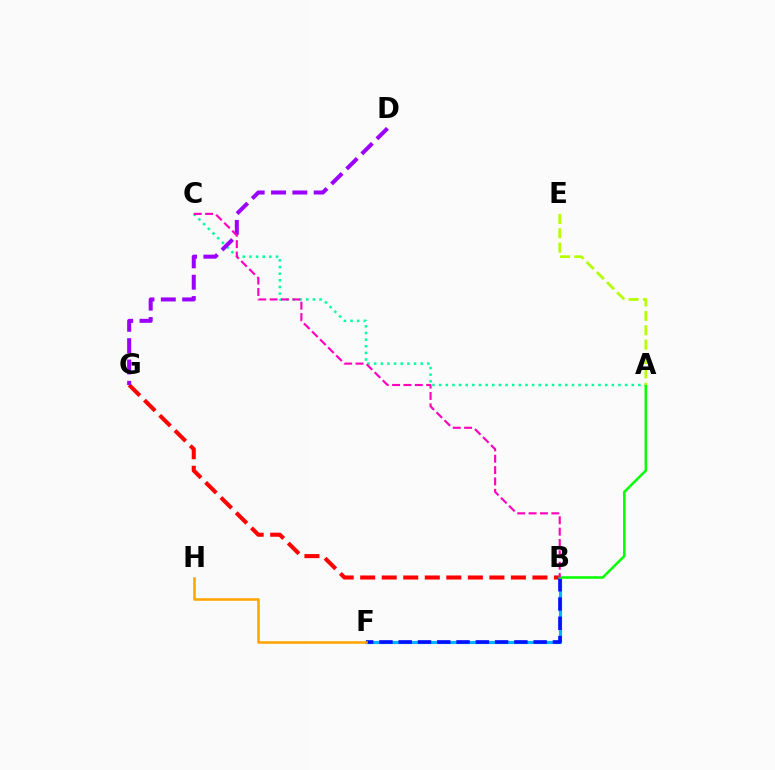{('B', 'F'): [{'color': '#00b5ff', 'line_style': 'solid', 'thickness': 2.28}, {'color': '#0010ff', 'line_style': 'dashed', 'thickness': 2.62}], ('B', 'G'): [{'color': '#ff0000', 'line_style': 'dashed', 'thickness': 2.92}], ('A', 'C'): [{'color': '#00ff9d', 'line_style': 'dotted', 'thickness': 1.8}], ('F', 'H'): [{'color': '#ffa500', 'line_style': 'solid', 'thickness': 1.85}], ('D', 'G'): [{'color': '#9b00ff', 'line_style': 'dashed', 'thickness': 2.9}], ('A', 'B'): [{'color': '#08ff00', 'line_style': 'solid', 'thickness': 1.83}], ('A', 'E'): [{'color': '#b3ff00', 'line_style': 'dashed', 'thickness': 1.95}], ('B', 'C'): [{'color': '#ff00bd', 'line_style': 'dashed', 'thickness': 1.54}]}